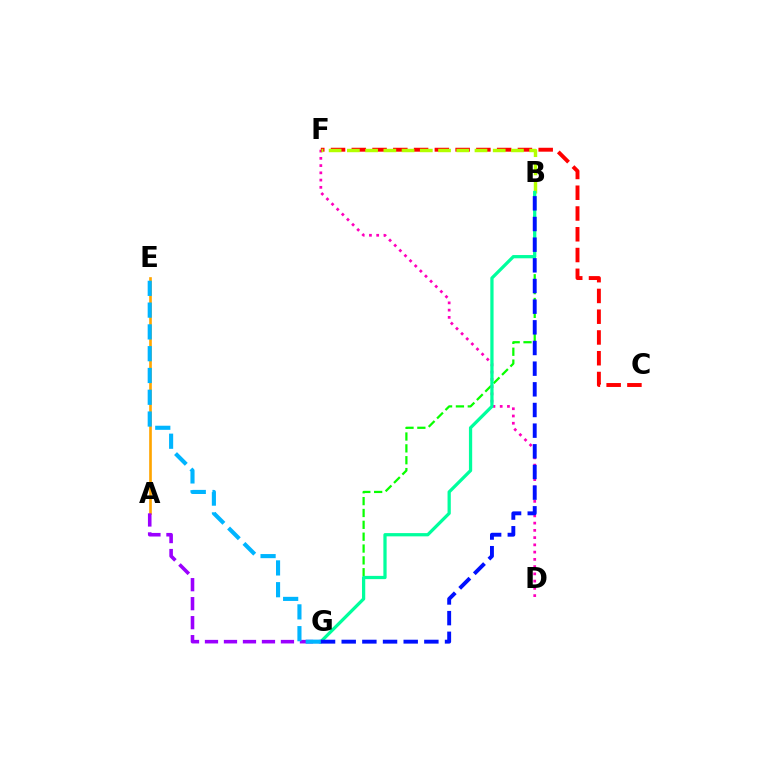{('A', 'E'): [{'color': '#ffa500', 'line_style': 'solid', 'thickness': 1.91}], ('B', 'G'): [{'color': '#08ff00', 'line_style': 'dashed', 'thickness': 1.61}, {'color': '#00ff9d', 'line_style': 'solid', 'thickness': 2.34}, {'color': '#0010ff', 'line_style': 'dashed', 'thickness': 2.81}], ('A', 'G'): [{'color': '#9b00ff', 'line_style': 'dashed', 'thickness': 2.58}], ('D', 'F'): [{'color': '#ff00bd', 'line_style': 'dotted', 'thickness': 1.97}], ('C', 'F'): [{'color': '#ff0000', 'line_style': 'dashed', 'thickness': 2.82}], ('B', 'F'): [{'color': '#b3ff00', 'line_style': 'dashed', 'thickness': 2.48}], ('E', 'G'): [{'color': '#00b5ff', 'line_style': 'dashed', 'thickness': 2.96}]}